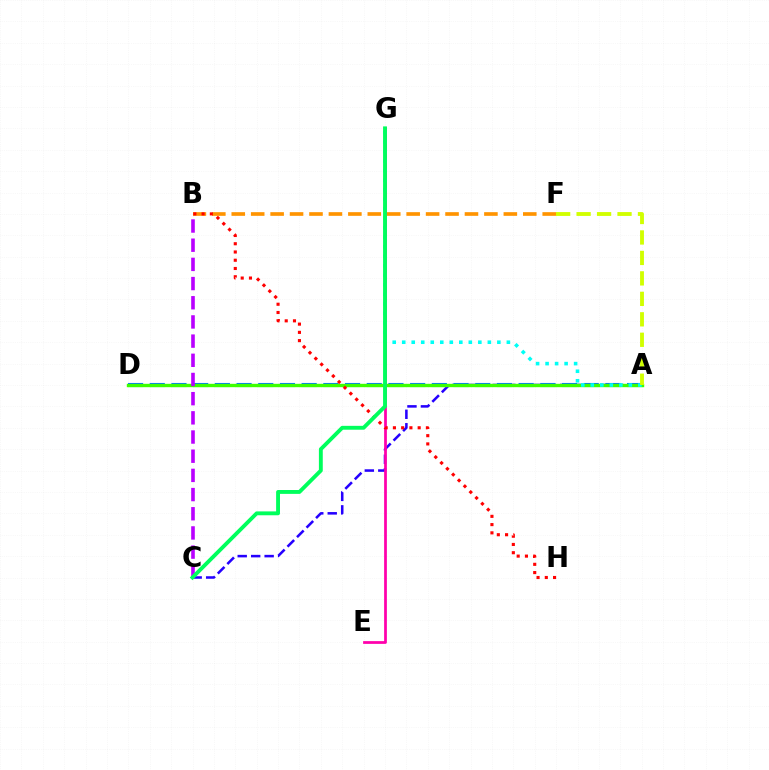{('A', 'C'): [{'color': '#2500ff', 'line_style': 'dashed', 'thickness': 1.83}], ('A', 'D'): [{'color': '#0074ff', 'line_style': 'dashed', 'thickness': 2.95}, {'color': '#3dff00', 'line_style': 'solid', 'thickness': 2.43}], ('E', 'G'): [{'color': '#ff00ac', 'line_style': 'solid', 'thickness': 1.98}], ('B', 'C'): [{'color': '#b900ff', 'line_style': 'dashed', 'thickness': 2.61}], ('B', 'F'): [{'color': '#ff9400', 'line_style': 'dashed', 'thickness': 2.64}], ('A', 'G'): [{'color': '#00fff6', 'line_style': 'dotted', 'thickness': 2.59}], ('B', 'H'): [{'color': '#ff0000', 'line_style': 'dotted', 'thickness': 2.24}], ('C', 'G'): [{'color': '#00ff5c', 'line_style': 'solid', 'thickness': 2.79}], ('A', 'F'): [{'color': '#d1ff00', 'line_style': 'dashed', 'thickness': 2.78}]}